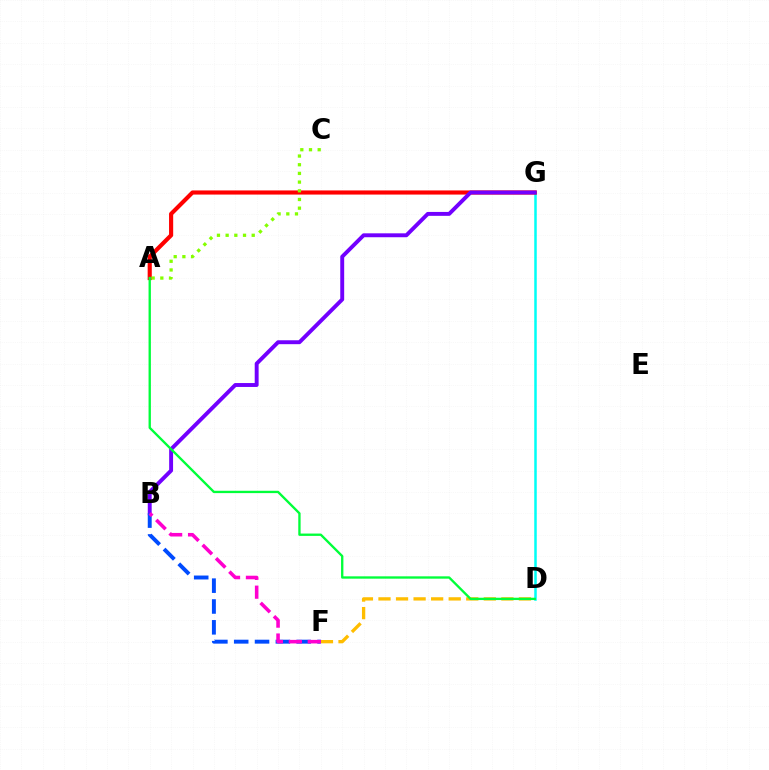{('D', 'F'): [{'color': '#ffbd00', 'line_style': 'dashed', 'thickness': 2.38}], ('D', 'G'): [{'color': '#00fff6', 'line_style': 'solid', 'thickness': 1.81}], ('A', 'G'): [{'color': '#ff0000', 'line_style': 'solid', 'thickness': 2.98}], ('B', 'G'): [{'color': '#7200ff', 'line_style': 'solid', 'thickness': 2.81}], ('B', 'F'): [{'color': '#004bff', 'line_style': 'dashed', 'thickness': 2.83}, {'color': '#ff00cf', 'line_style': 'dashed', 'thickness': 2.57}], ('A', 'D'): [{'color': '#00ff39', 'line_style': 'solid', 'thickness': 1.68}], ('A', 'C'): [{'color': '#84ff00', 'line_style': 'dotted', 'thickness': 2.36}]}